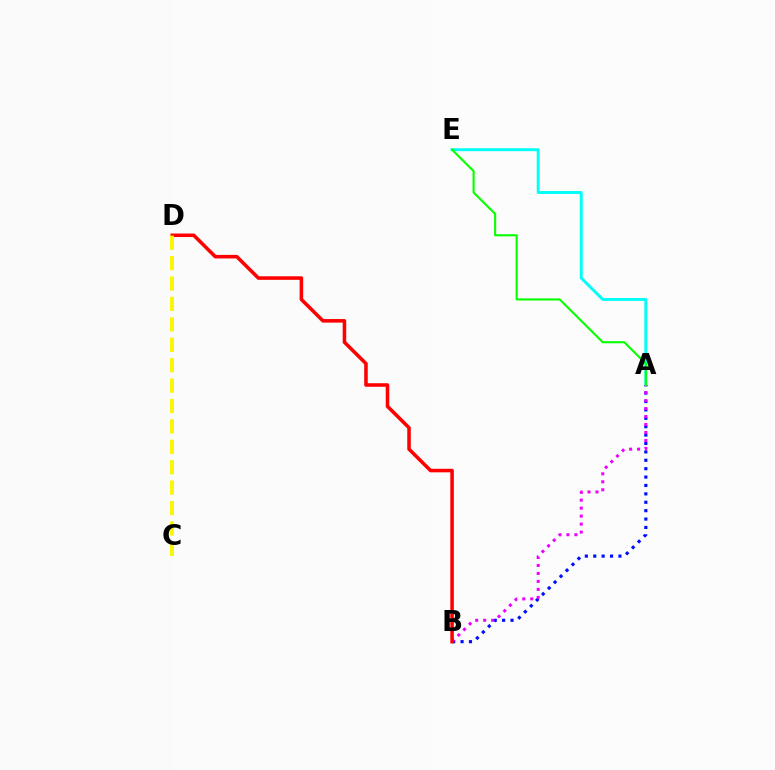{('A', 'E'): [{'color': '#00fff6', 'line_style': 'solid', 'thickness': 2.12}, {'color': '#08ff00', 'line_style': 'solid', 'thickness': 1.53}], ('A', 'B'): [{'color': '#0010ff', 'line_style': 'dotted', 'thickness': 2.28}, {'color': '#ee00ff', 'line_style': 'dotted', 'thickness': 2.17}], ('B', 'D'): [{'color': '#ff0000', 'line_style': 'solid', 'thickness': 2.55}], ('C', 'D'): [{'color': '#fcf500', 'line_style': 'dashed', 'thickness': 2.77}]}